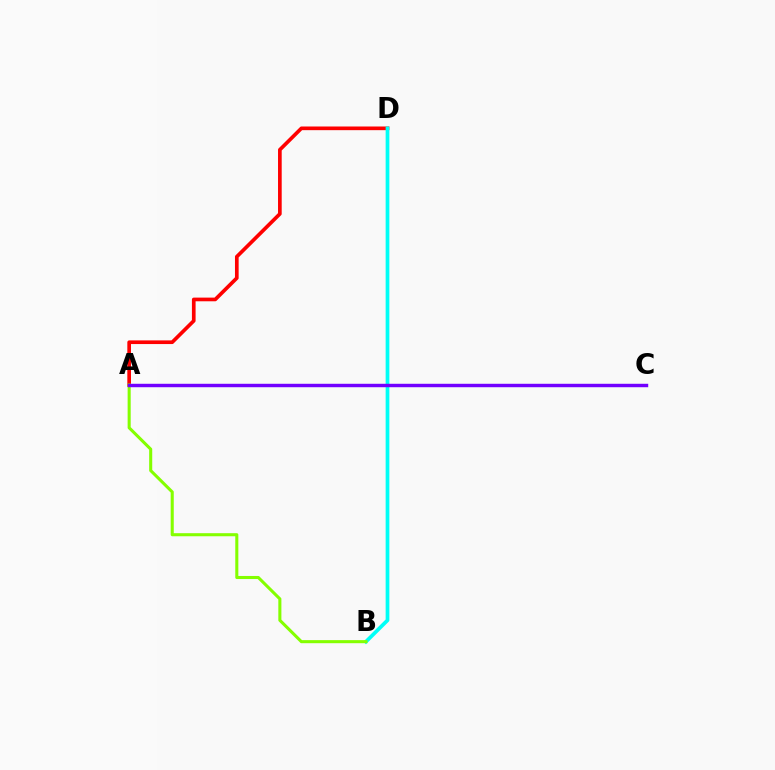{('A', 'D'): [{'color': '#ff0000', 'line_style': 'solid', 'thickness': 2.64}], ('B', 'D'): [{'color': '#00fff6', 'line_style': 'solid', 'thickness': 2.67}], ('A', 'B'): [{'color': '#84ff00', 'line_style': 'solid', 'thickness': 2.21}], ('A', 'C'): [{'color': '#7200ff', 'line_style': 'solid', 'thickness': 2.48}]}